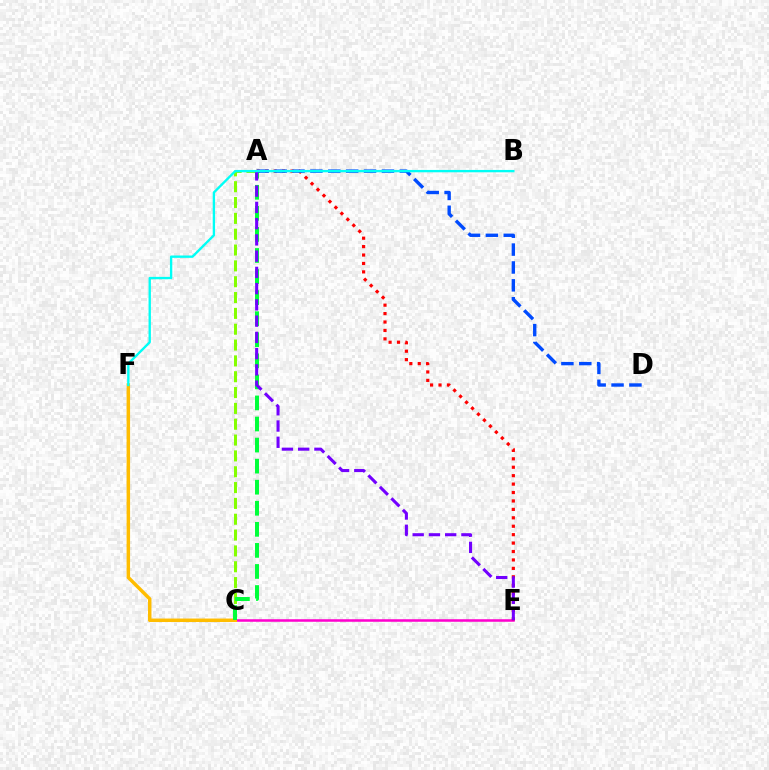{('C', 'E'): [{'color': '#ff00cf', 'line_style': 'solid', 'thickness': 1.82}], ('C', 'F'): [{'color': '#ffbd00', 'line_style': 'solid', 'thickness': 2.51}], ('A', 'E'): [{'color': '#ff0000', 'line_style': 'dotted', 'thickness': 2.29}, {'color': '#7200ff', 'line_style': 'dashed', 'thickness': 2.21}], ('A', 'C'): [{'color': '#84ff00', 'line_style': 'dashed', 'thickness': 2.15}, {'color': '#00ff39', 'line_style': 'dashed', 'thickness': 2.86}], ('A', 'D'): [{'color': '#004bff', 'line_style': 'dashed', 'thickness': 2.43}], ('B', 'F'): [{'color': '#00fff6', 'line_style': 'solid', 'thickness': 1.69}]}